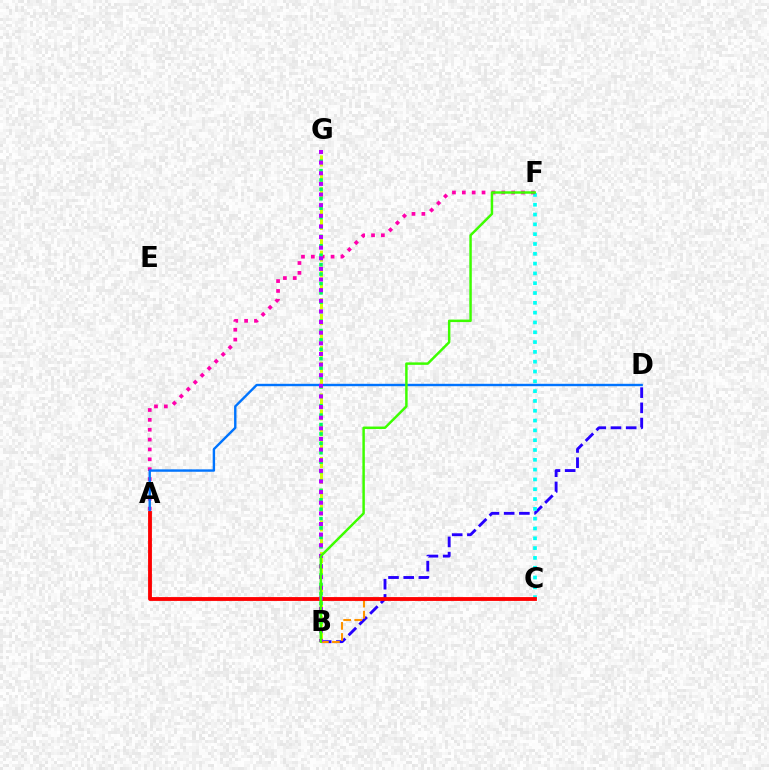{('B', 'D'): [{'color': '#2500ff', 'line_style': 'dashed', 'thickness': 2.07}], ('C', 'F'): [{'color': '#00fff6', 'line_style': 'dotted', 'thickness': 2.67}], ('A', 'F'): [{'color': '#ff00ac', 'line_style': 'dotted', 'thickness': 2.68}], ('A', 'D'): [{'color': '#0074ff', 'line_style': 'solid', 'thickness': 1.73}], ('B', 'G'): [{'color': '#d1ff00', 'line_style': 'dashed', 'thickness': 2.16}, {'color': '#00ff5c', 'line_style': 'dotted', 'thickness': 2.56}, {'color': '#b900ff', 'line_style': 'dotted', 'thickness': 2.89}], ('B', 'C'): [{'color': '#ff9400', 'line_style': 'dashed', 'thickness': 1.5}], ('A', 'C'): [{'color': '#ff0000', 'line_style': 'solid', 'thickness': 2.76}], ('B', 'F'): [{'color': '#3dff00', 'line_style': 'solid', 'thickness': 1.78}]}